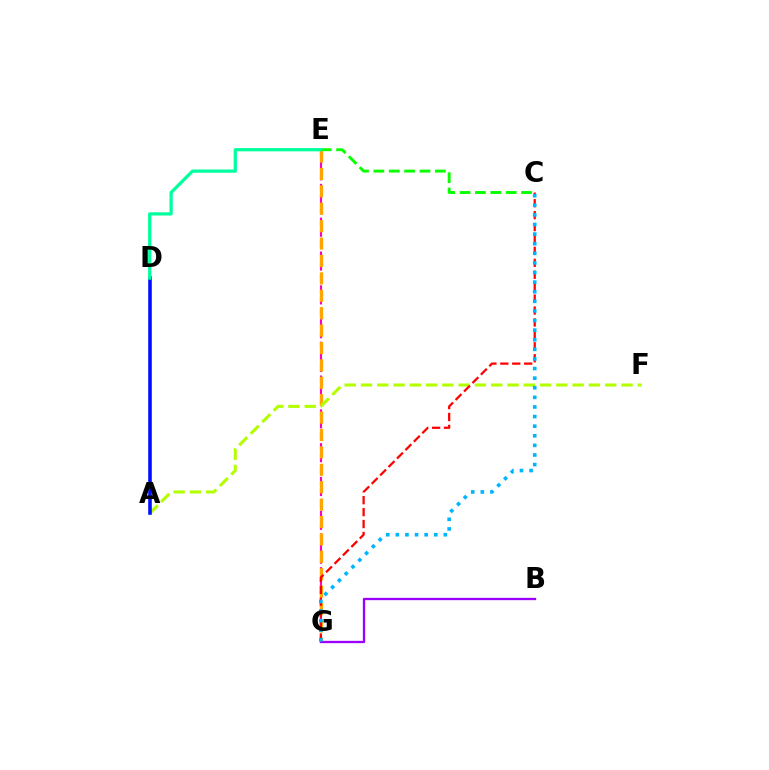{('E', 'G'): [{'color': '#ff00bd', 'line_style': 'dashed', 'thickness': 1.53}, {'color': '#ffa500', 'line_style': 'dashed', 'thickness': 2.36}], ('B', 'G'): [{'color': '#9b00ff', 'line_style': 'solid', 'thickness': 1.67}], ('A', 'F'): [{'color': '#b3ff00', 'line_style': 'dashed', 'thickness': 2.21}], ('C', 'E'): [{'color': '#08ff00', 'line_style': 'dashed', 'thickness': 2.09}], ('C', 'G'): [{'color': '#ff0000', 'line_style': 'dashed', 'thickness': 1.62}, {'color': '#00b5ff', 'line_style': 'dotted', 'thickness': 2.61}], ('A', 'D'): [{'color': '#0010ff', 'line_style': 'solid', 'thickness': 2.59}], ('D', 'E'): [{'color': '#00ff9d', 'line_style': 'solid', 'thickness': 2.33}]}